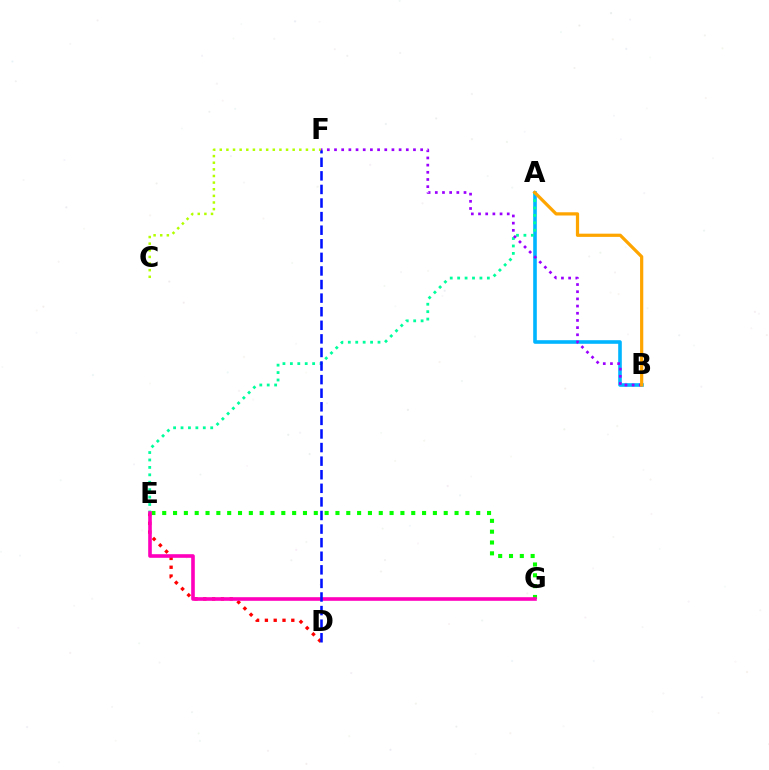{('E', 'G'): [{'color': '#08ff00', 'line_style': 'dotted', 'thickness': 2.94}, {'color': '#ff00bd', 'line_style': 'solid', 'thickness': 2.6}], ('A', 'B'): [{'color': '#00b5ff', 'line_style': 'solid', 'thickness': 2.6}, {'color': '#ffa500', 'line_style': 'solid', 'thickness': 2.32}], ('A', 'E'): [{'color': '#00ff9d', 'line_style': 'dotted', 'thickness': 2.02}], ('B', 'F'): [{'color': '#9b00ff', 'line_style': 'dotted', 'thickness': 1.95}], ('C', 'F'): [{'color': '#b3ff00', 'line_style': 'dotted', 'thickness': 1.8}], ('D', 'E'): [{'color': '#ff0000', 'line_style': 'dotted', 'thickness': 2.39}], ('D', 'F'): [{'color': '#0010ff', 'line_style': 'dashed', 'thickness': 1.85}]}